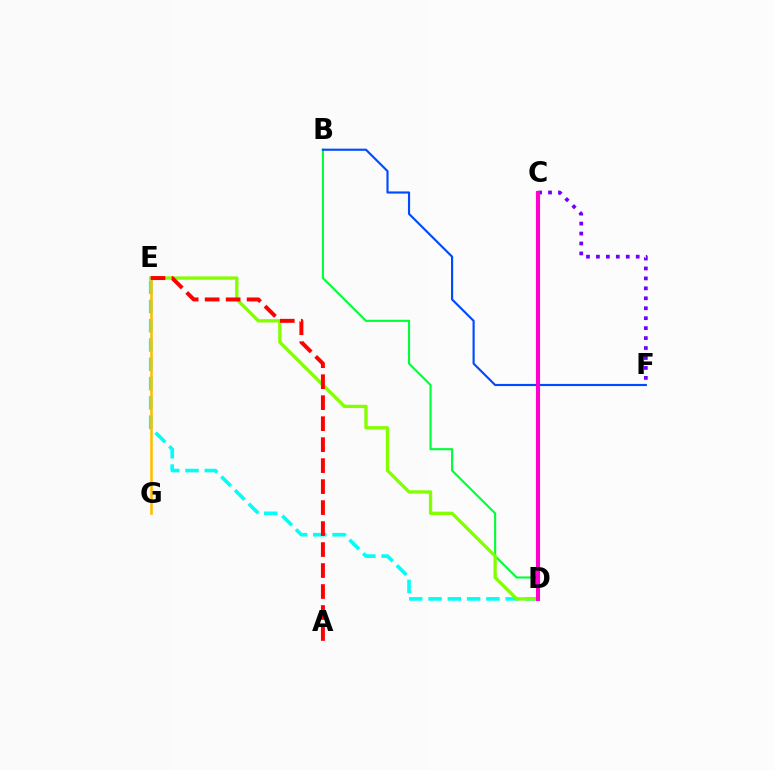{('C', 'F'): [{'color': '#7200ff', 'line_style': 'dotted', 'thickness': 2.7}], ('D', 'E'): [{'color': '#00fff6', 'line_style': 'dashed', 'thickness': 2.62}, {'color': '#84ff00', 'line_style': 'solid', 'thickness': 2.39}], ('E', 'G'): [{'color': '#ffbd00', 'line_style': 'solid', 'thickness': 1.86}], ('B', 'D'): [{'color': '#00ff39', 'line_style': 'solid', 'thickness': 1.52}], ('A', 'E'): [{'color': '#ff0000', 'line_style': 'dashed', 'thickness': 2.85}], ('B', 'F'): [{'color': '#004bff', 'line_style': 'solid', 'thickness': 1.55}], ('C', 'D'): [{'color': '#ff00cf', 'line_style': 'solid', 'thickness': 2.96}]}